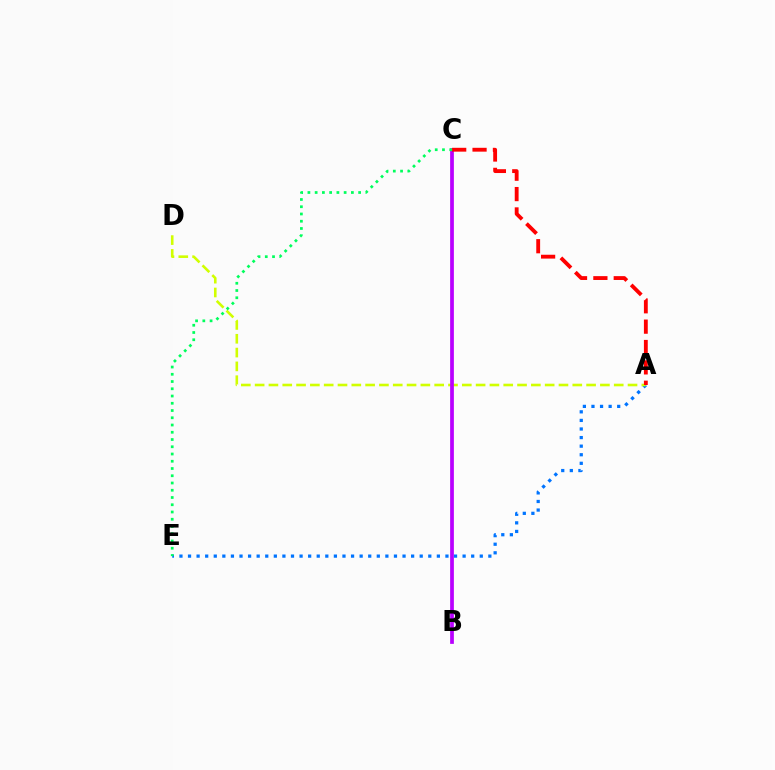{('A', 'E'): [{'color': '#0074ff', 'line_style': 'dotted', 'thickness': 2.33}], ('A', 'D'): [{'color': '#d1ff00', 'line_style': 'dashed', 'thickness': 1.88}], ('B', 'C'): [{'color': '#b900ff', 'line_style': 'solid', 'thickness': 2.69}], ('A', 'C'): [{'color': '#ff0000', 'line_style': 'dashed', 'thickness': 2.77}], ('C', 'E'): [{'color': '#00ff5c', 'line_style': 'dotted', 'thickness': 1.97}]}